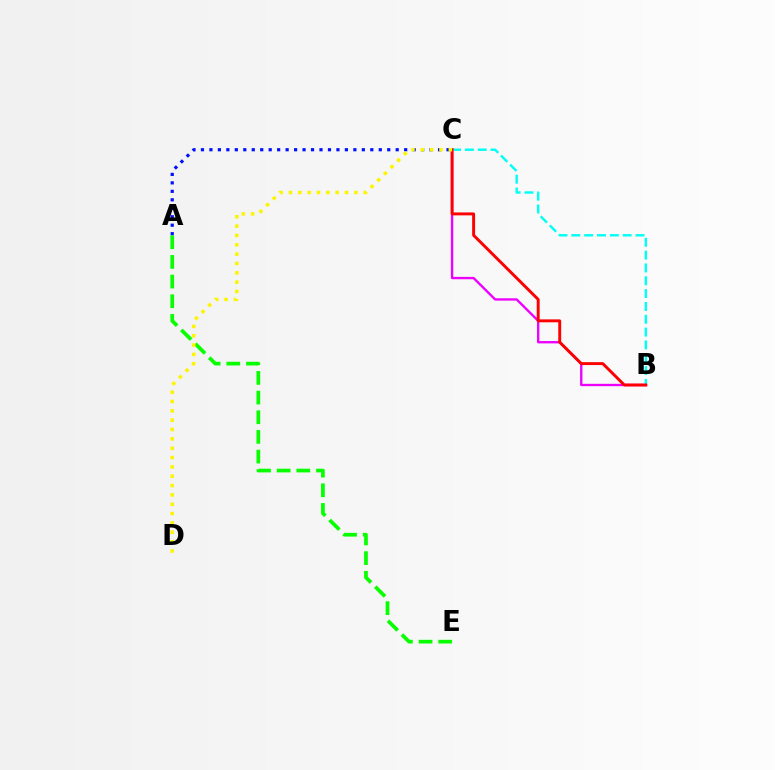{('B', 'C'): [{'color': '#ee00ff', 'line_style': 'solid', 'thickness': 1.69}, {'color': '#00fff6', 'line_style': 'dashed', 'thickness': 1.74}, {'color': '#ff0000', 'line_style': 'solid', 'thickness': 2.11}], ('A', 'C'): [{'color': '#0010ff', 'line_style': 'dotted', 'thickness': 2.3}], ('A', 'E'): [{'color': '#08ff00', 'line_style': 'dashed', 'thickness': 2.67}], ('C', 'D'): [{'color': '#fcf500', 'line_style': 'dotted', 'thickness': 2.54}]}